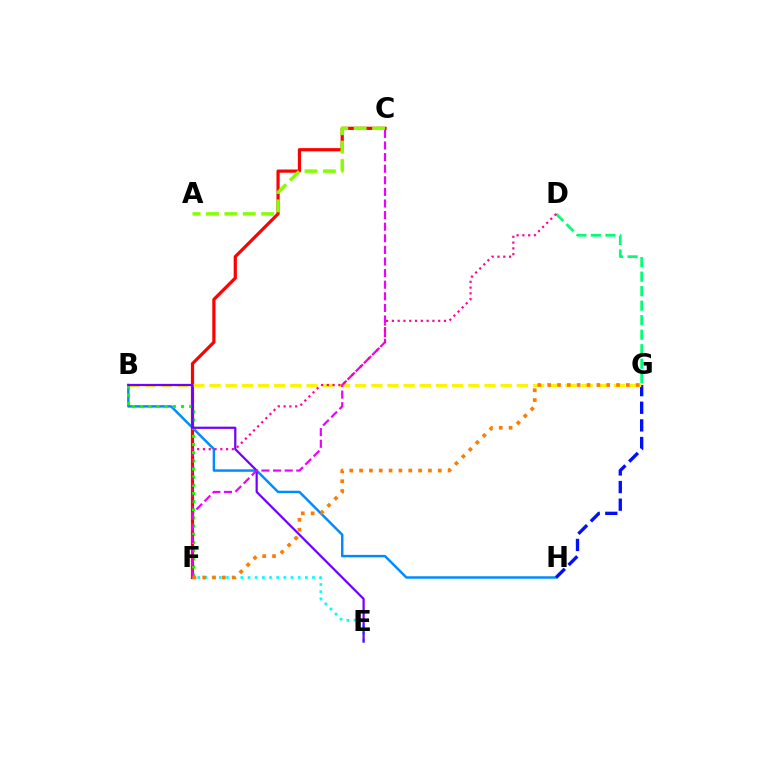{('B', 'H'): [{'color': '#008cff', 'line_style': 'solid', 'thickness': 1.78}], ('C', 'F'): [{'color': '#ff0000', 'line_style': 'solid', 'thickness': 2.3}, {'color': '#ee00ff', 'line_style': 'dashed', 'thickness': 1.58}], ('A', 'C'): [{'color': '#84ff00', 'line_style': 'dashed', 'thickness': 2.5}], ('E', 'F'): [{'color': '#00fff6', 'line_style': 'dotted', 'thickness': 1.95}], ('G', 'H'): [{'color': '#0010ff', 'line_style': 'dashed', 'thickness': 2.39}], ('B', 'G'): [{'color': '#fcf500', 'line_style': 'dashed', 'thickness': 2.2}], ('B', 'F'): [{'color': '#08ff00', 'line_style': 'dotted', 'thickness': 2.22}], ('D', 'G'): [{'color': '#00ff74', 'line_style': 'dashed', 'thickness': 1.97}], ('B', 'E'): [{'color': '#7200ff', 'line_style': 'solid', 'thickness': 1.6}], ('D', 'F'): [{'color': '#ff0094', 'line_style': 'dotted', 'thickness': 1.57}], ('F', 'G'): [{'color': '#ff7c00', 'line_style': 'dotted', 'thickness': 2.67}]}